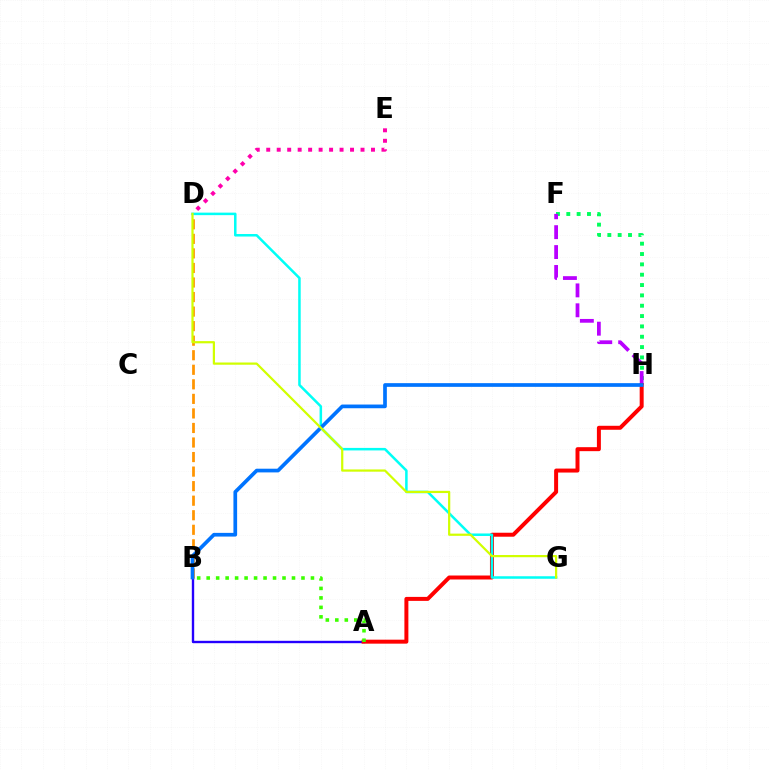{('A', 'B'): [{'color': '#2500ff', 'line_style': 'solid', 'thickness': 1.71}, {'color': '#3dff00', 'line_style': 'dotted', 'thickness': 2.58}], ('F', 'H'): [{'color': '#00ff5c', 'line_style': 'dotted', 'thickness': 2.81}, {'color': '#b900ff', 'line_style': 'dashed', 'thickness': 2.7}], ('A', 'H'): [{'color': '#ff0000', 'line_style': 'solid', 'thickness': 2.86}], ('B', 'D'): [{'color': '#ff9400', 'line_style': 'dashed', 'thickness': 1.98}], ('D', 'G'): [{'color': '#00fff6', 'line_style': 'solid', 'thickness': 1.81}, {'color': '#d1ff00', 'line_style': 'solid', 'thickness': 1.6}], ('B', 'H'): [{'color': '#0074ff', 'line_style': 'solid', 'thickness': 2.66}], ('D', 'E'): [{'color': '#ff00ac', 'line_style': 'dotted', 'thickness': 2.85}]}